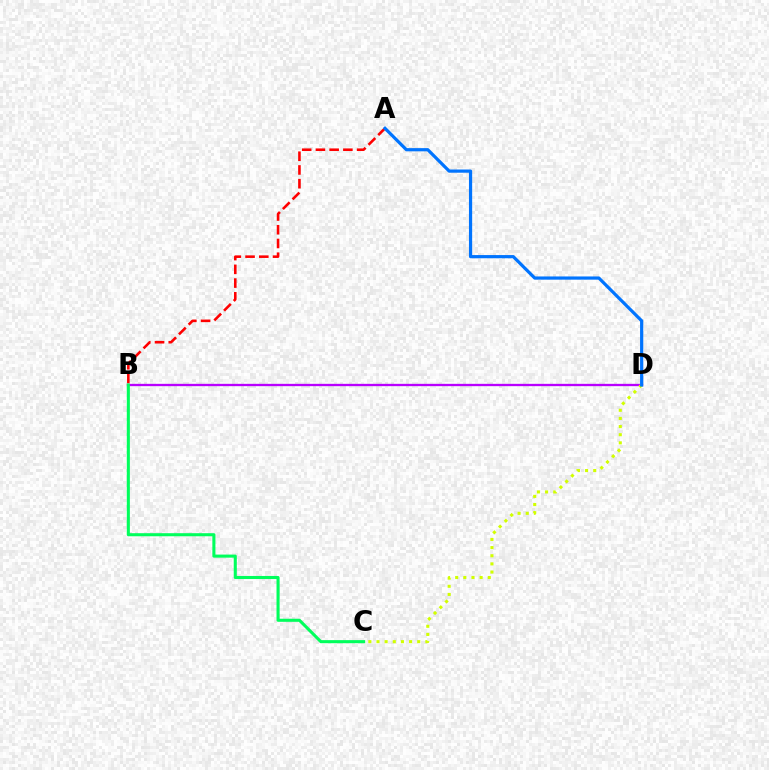{('B', 'D'): [{'color': '#b900ff', 'line_style': 'solid', 'thickness': 1.67}], ('A', 'B'): [{'color': '#ff0000', 'line_style': 'dashed', 'thickness': 1.87}], ('C', 'D'): [{'color': '#d1ff00', 'line_style': 'dotted', 'thickness': 2.21}], ('A', 'D'): [{'color': '#0074ff', 'line_style': 'solid', 'thickness': 2.31}], ('B', 'C'): [{'color': '#00ff5c', 'line_style': 'solid', 'thickness': 2.21}]}